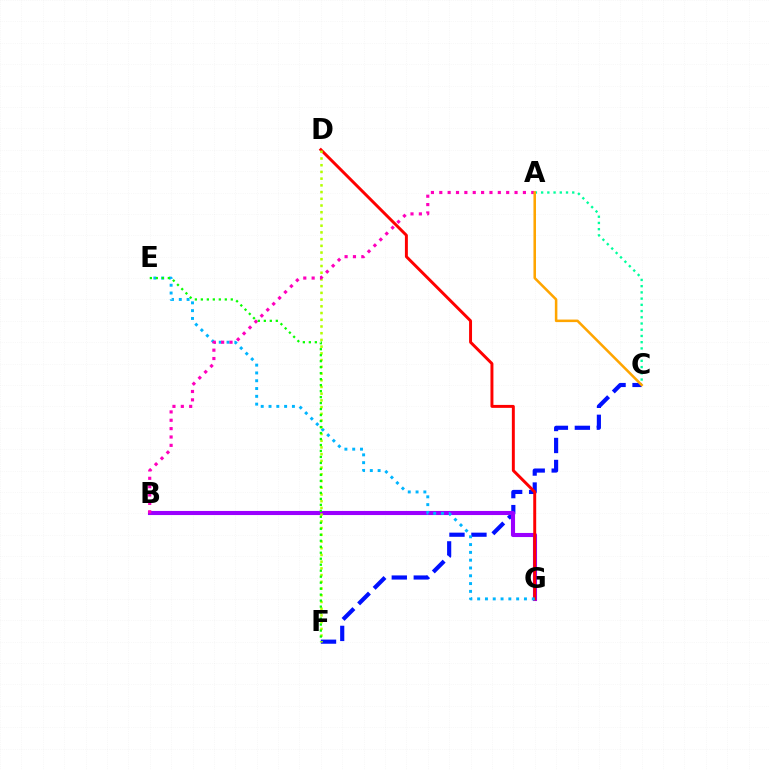{('C', 'F'): [{'color': '#0010ff', 'line_style': 'dashed', 'thickness': 2.99}], ('B', 'G'): [{'color': '#9b00ff', 'line_style': 'solid', 'thickness': 2.95}], ('D', 'G'): [{'color': '#ff0000', 'line_style': 'solid', 'thickness': 2.12}], ('E', 'G'): [{'color': '#00b5ff', 'line_style': 'dotted', 'thickness': 2.12}], ('D', 'F'): [{'color': '#b3ff00', 'line_style': 'dotted', 'thickness': 1.83}], ('A', 'C'): [{'color': '#00ff9d', 'line_style': 'dotted', 'thickness': 1.69}, {'color': '#ffa500', 'line_style': 'solid', 'thickness': 1.83}], ('A', 'B'): [{'color': '#ff00bd', 'line_style': 'dotted', 'thickness': 2.27}], ('E', 'F'): [{'color': '#08ff00', 'line_style': 'dotted', 'thickness': 1.63}]}